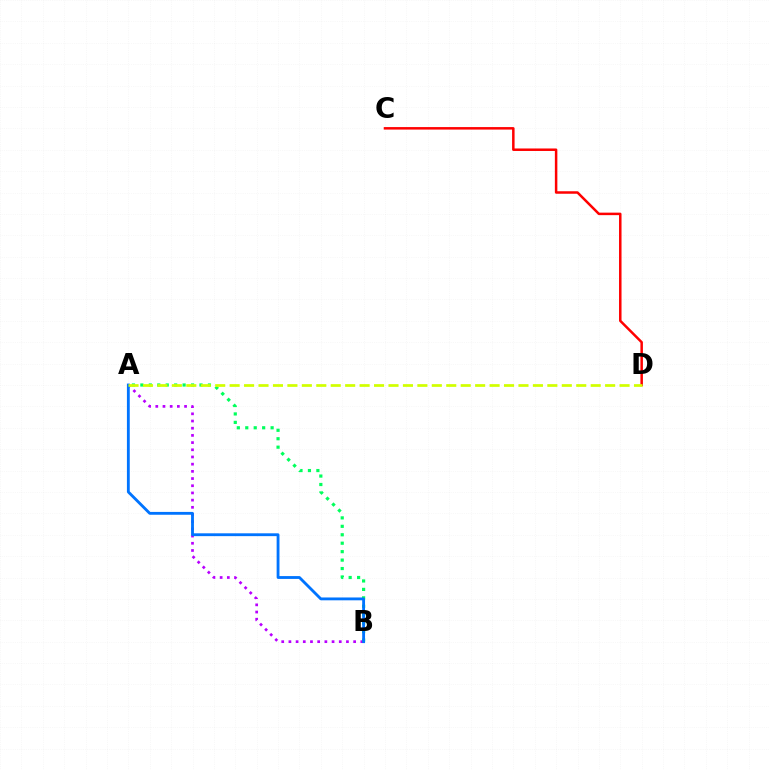{('A', 'B'): [{'color': '#b900ff', 'line_style': 'dotted', 'thickness': 1.95}, {'color': '#00ff5c', 'line_style': 'dotted', 'thickness': 2.29}, {'color': '#0074ff', 'line_style': 'solid', 'thickness': 2.04}], ('C', 'D'): [{'color': '#ff0000', 'line_style': 'solid', 'thickness': 1.8}], ('A', 'D'): [{'color': '#d1ff00', 'line_style': 'dashed', 'thickness': 1.96}]}